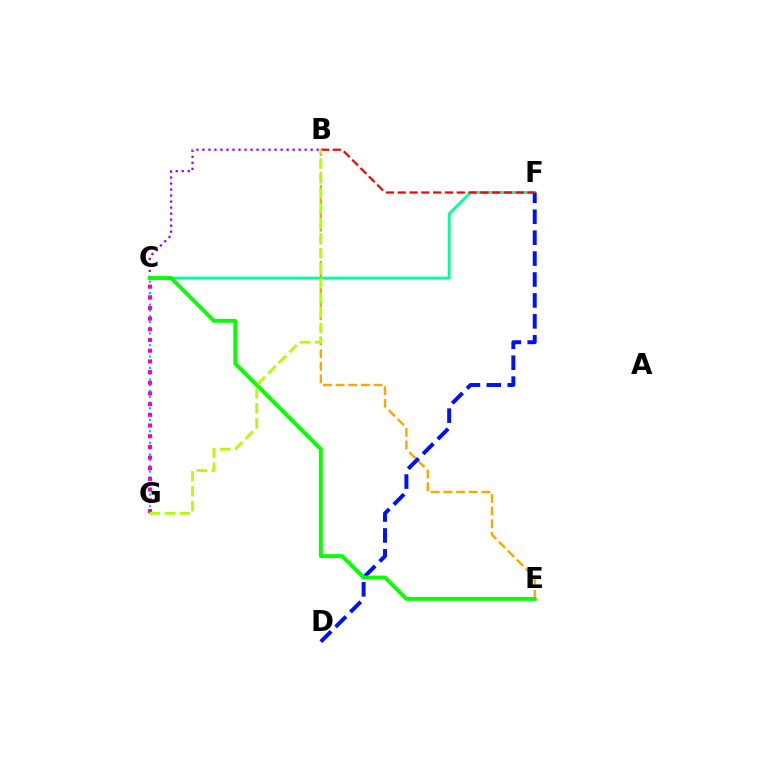{('B', 'E'): [{'color': '#ffa500', 'line_style': 'dashed', 'thickness': 1.72}], ('C', 'G'): [{'color': '#00b5ff', 'line_style': 'dotted', 'thickness': 1.56}, {'color': '#ff00bd', 'line_style': 'dotted', 'thickness': 2.9}], ('C', 'F'): [{'color': '#00ff9d', 'line_style': 'solid', 'thickness': 2.03}], ('B', 'C'): [{'color': '#9b00ff', 'line_style': 'dotted', 'thickness': 1.63}], ('D', 'F'): [{'color': '#0010ff', 'line_style': 'dashed', 'thickness': 2.84}], ('C', 'E'): [{'color': '#08ff00', 'line_style': 'solid', 'thickness': 2.79}], ('B', 'F'): [{'color': '#ff0000', 'line_style': 'dashed', 'thickness': 1.6}], ('B', 'G'): [{'color': '#b3ff00', 'line_style': 'dashed', 'thickness': 2.03}]}